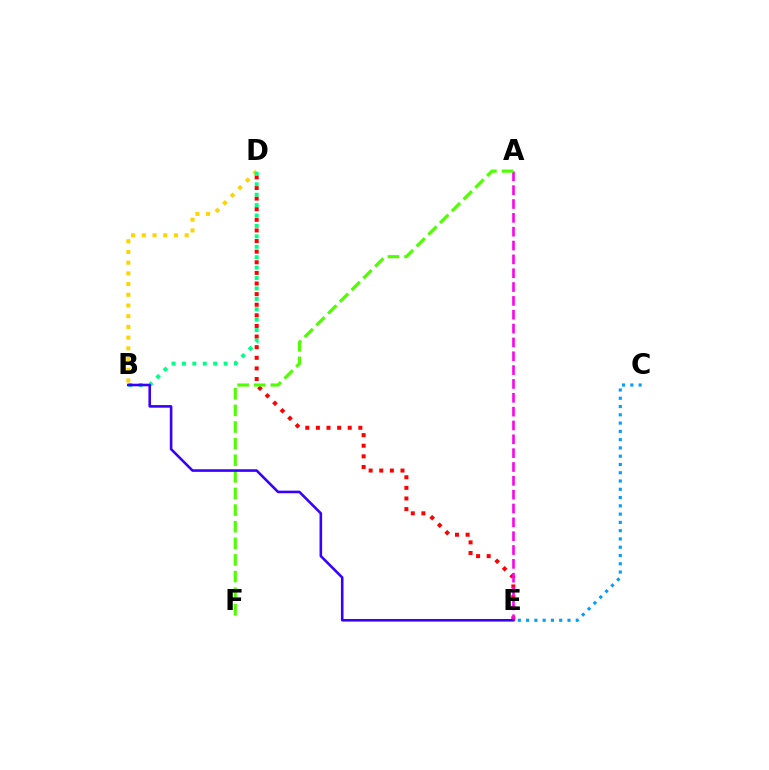{('D', 'E'): [{'color': '#ff0000', 'line_style': 'dotted', 'thickness': 2.88}], ('B', 'D'): [{'color': '#ffd500', 'line_style': 'dotted', 'thickness': 2.91}, {'color': '#00ff86', 'line_style': 'dotted', 'thickness': 2.83}], ('A', 'E'): [{'color': '#ff00ed', 'line_style': 'dashed', 'thickness': 1.88}], ('C', 'E'): [{'color': '#009eff', 'line_style': 'dotted', 'thickness': 2.25}], ('A', 'F'): [{'color': '#4fff00', 'line_style': 'dashed', 'thickness': 2.26}], ('B', 'E'): [{'color': '#3700ff', 'line_style': 'solid', 'thickness': 1.87}]}